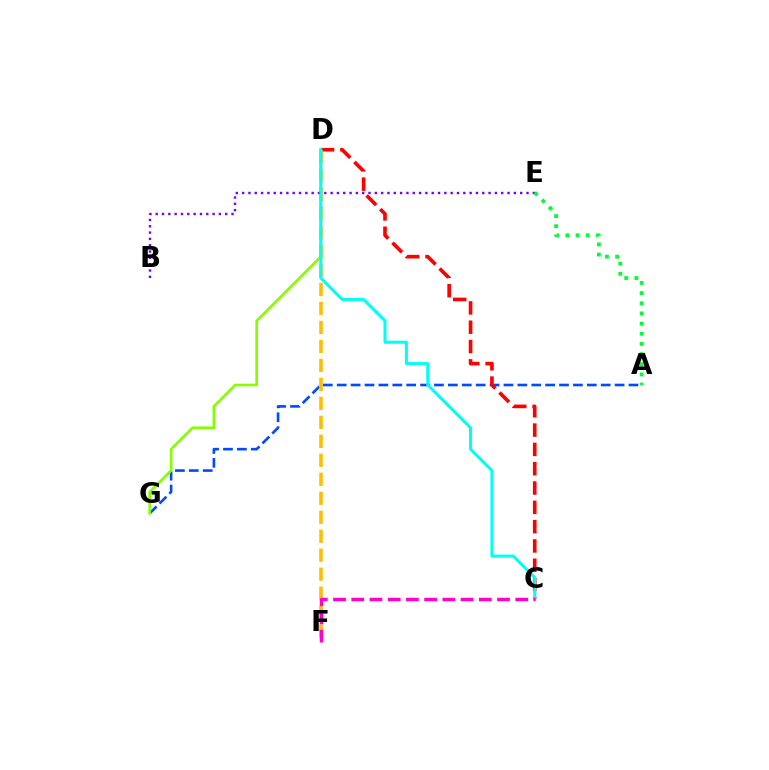{('A', 'G'): [{'color': '#004bff', 'line_style': 'dashed', 'thickness': 1.89}], ('D', 'G'): [{'color': '#84ff00', 'line_style': 'solid', 'thickness': 1.93}], ('C', 'D'): [{'color': '#ff0000', 'line_style': 'dashed', 'thickness': 2.62}, {'color': '#00fff6', 'line_style': 'solid', 'thickness': 2.19}], ('D', 'F'): [{'color': '#ffbd00', 'line_style': 'dashed', 'thickness': 2.58}], ('B', 'E'): [{'color': '#7200ff', 'line_style': 'dotted', 'thickness': 1.72}], ('A', 'E'): [{'color': '#00ff39', 'line_style': 'dotted', 'thickness': 2.76}], ('C', 'F'): [{'color': '#ff00cf', 'line_style': 'dashed', 'thickness': 2.48}]}